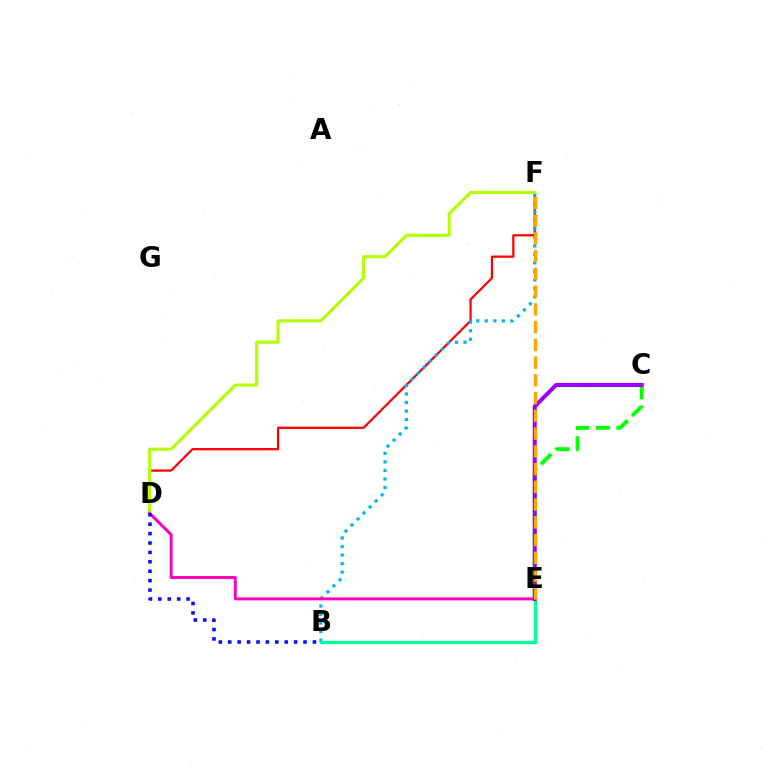{('D', 'F'): [{'color': '#ff0000', 'line_style': 'solid', 'thickness': 1.62}, {'color': '#b3ff00', 'line_style': 'solid', 'thickness': 2.22}], ('B', 'F'): [{'color': '#00b5ff', 'line_style': 'dotted', 'thickness': 2.32}], ('B', 'E'): [{'color': '#00ff9d', 'line_style': 'solid', 'thickness': 2.38}], ('D', 'E'): [{'color': '#ff00bd', 'line_style': 'solid', 'thickness': 2.13}], ('C', 'E'): [{'color': '#08ff00', 'line_style': 'dashed', 'thickness': 2.8}, {'color': '#9b00ff', 'line_style': 'solid', 'thickness': 2.9}], ('E', 'F'): [{'color': '#ffa500', 'line_style': 'dashed', 'thickness': 2.41}], ('B', 'D'): [{'color': '#0010ff', 'line_style': 'dotted', 'thickness': 2.56}]}